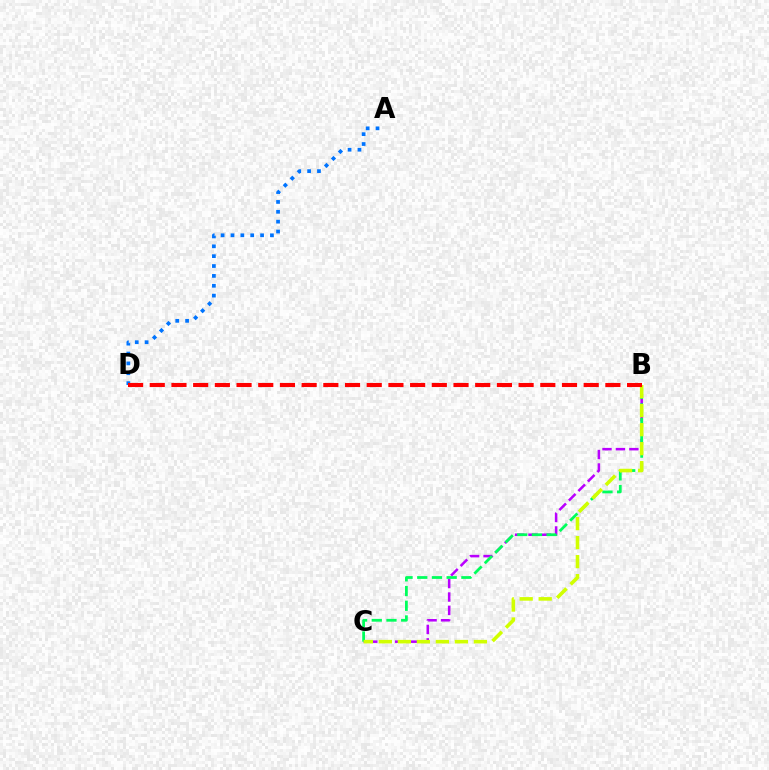{('B', 'C'): [{'color': '#b900ff', 'line_style': 'dashed', 'thickness': 1.83}, {'color': '#00ff5c', 'line_style': 'dashed', 'thickness': 2.0}, {'color': '#d1ff00', 'line_style': 'dashed', 'thickness': 2.58}], ('A', 'D'): [{'color': '#0074ff', 'line_style': 'dotted', 'thickness': 2.68}], ('B', 'D'): [{'color': '#ff0000', 'line_style': 'dashed', 'thickness': 2.95}]}